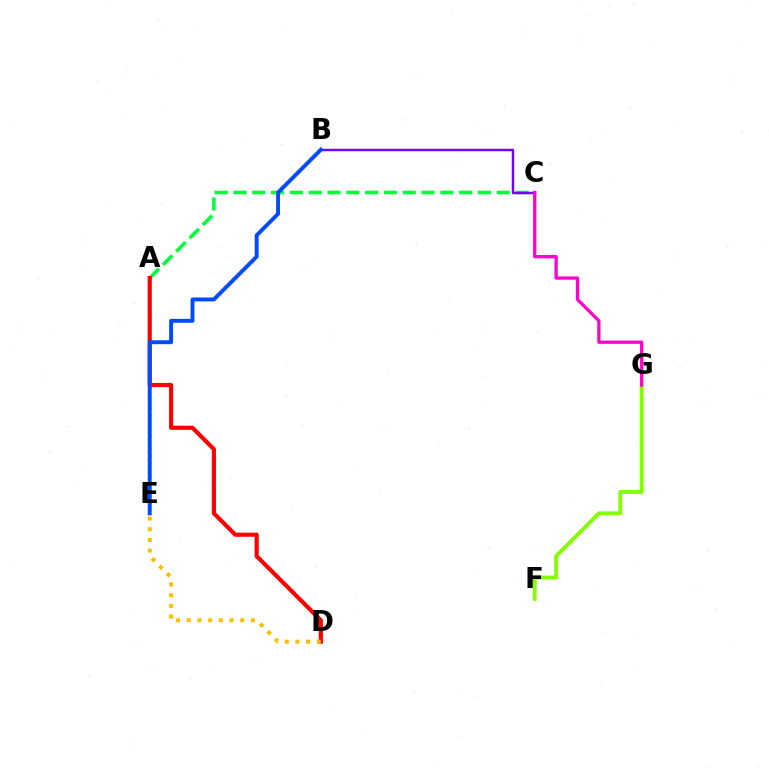{('F', 'G'): [{'color': '#84ff00', 'line_style': 'solid', 'thickness': 2.8}], ('A', 'C'): [{'color': '#00ff39', 'line_style': 'dashed', 'thickness': 2.56}], ('A', 'E'): [{'color': '#00fff6', 'line_style': 'dotted', 'thickness': 1.84}], ('B', 'C'): [{'color': '#7200ff', 'line_style': 'solid', 'thickness': 1.76}], ('A', 'D'): [{'color': '#ff0000', 'line_style': 'solid', 'thickness': 2.98}], ('B', 'E'): [{'color': '#004bff', 'line_style': 'solid', 'thickness': 2.82}], ('C', 'G'): [{'color': '#ff00cf', 'line_style': 'solid', 'thickness': 2.35}], ('D', 'E'): [{'color': '#ffbd00', 'line_style': 'dotted', 'thickness': 2.9}]}